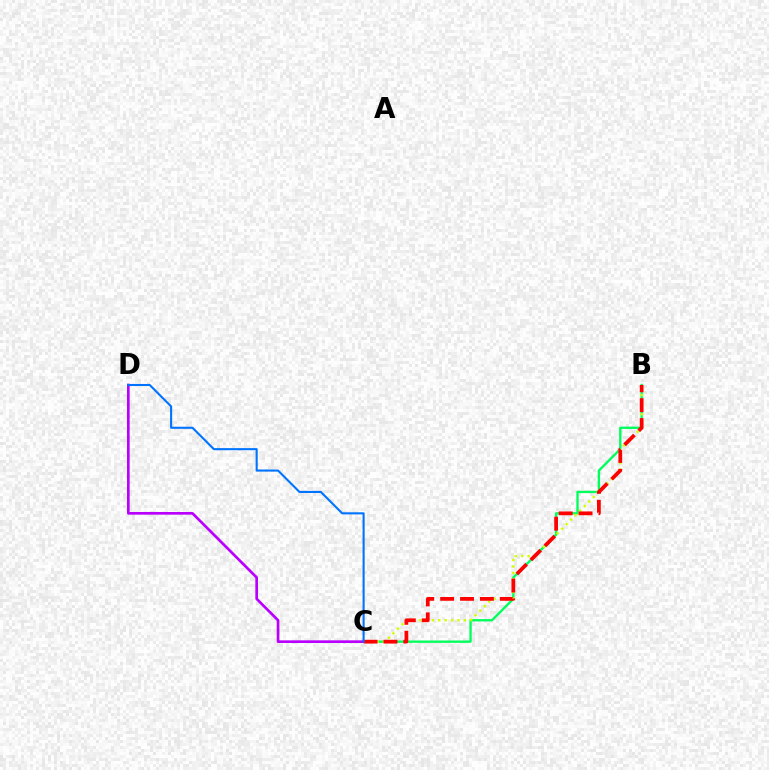{('B', 'C'): [{'color': '#00ff5c', 'line_style': 'solid', 'thickness': 1.69}, {'color': '#d1ff00', 'line_style': 'dotted', 'thickness': 1.74}, {'color': '#ff0000', 'line_style': 'dashed', 'thickness': 2.7}], ('C', 'D'): [{'color': '#b900ff', 'line_style': 'solid', 'thickness': 1.93}, {'color': '#0074ff', 'line_style': 'solid', 'thickness': 1.51}]}